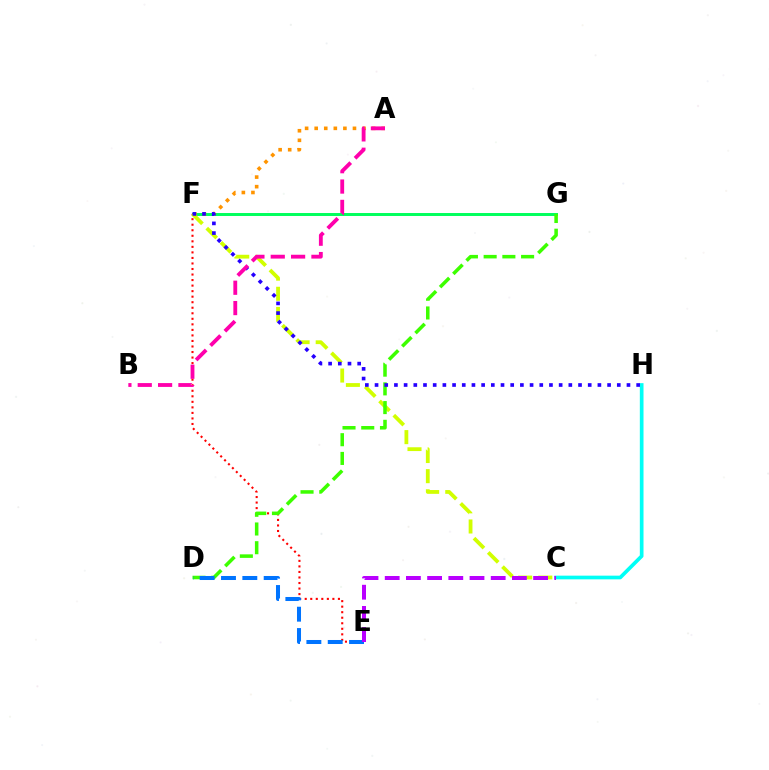{('F', 'G'): [{'color': '#00ff5c', 'line_style': 'solid', 'thickness': 2.13}], ('E', 'F'): [{'color': '#ff0000', 'line_style': 'dotted', 'thickness': 1.5}], ('C', 'F'): [{'color': '#d1ff00', 'line_style': 'dashed', 'thickness': 2.74}], ('C', 'H'): [{'color': '#00fff6', 'line_style': 'solid', 'thickness': 2.65}], ('A', 'F'): [{'color': '#ff9400', 'line_style': 'dotted', 'thickness': 2.6}], ('D', 'G'): [{'color': '#3dff00', 'line_style': 'dashed', 'thickness': 2.54}], ('F', 'H'): [{'color': '#2500ff', 'line_style': 'dotted', 'thickness': 2.63}], ('A', 'B'): [{'color': '#ff00ac', 'line_style': 'dashed', 'thickness': 2.76}], ('D', 'E'): [{'color': '#0074ff', 'line_style': 'dashed', 'thickness': 2.9}], ('C', 'E'): [{'color': '#b900ff', 'line_style': 'dashed', 'thickness': 2.88}]}